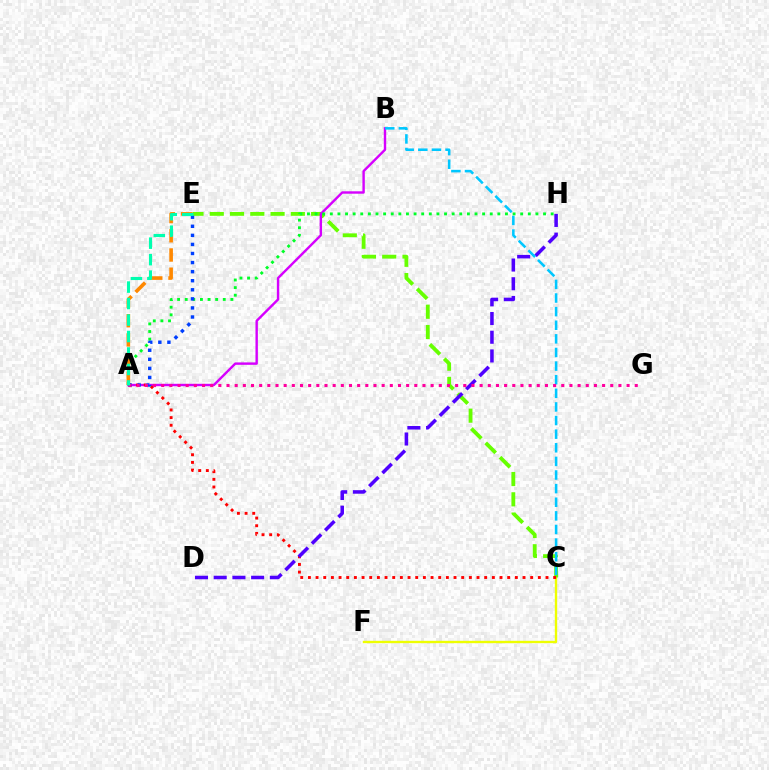{('C', 'F'): [{'color': '#eeff00', 'line_style': 'solid', 'thickness': 1.7}], ('C', 'E'): [{'color': '#66ff00', 'line_style': 'dashed', 'thickness': 2.75}], ('A', 'B'): [{'color': '#d600ff', 'line_style': 'solid', 'thickness': 1.73}], ('A', 'C'): [{'color': '#ff0000', 'line_style': 'dotted', 'thickness': 2.08}], ('D', 'H'): [{'color': '#4f00ff', 'line_style': 'dashed', 'thickness': 2.54}], ('B', 'C'): [{'color': '#00c7ff', 'line_style': 'dashed', 'thickness': 1.85}], ('A', 'H'): [{'color': '#00ff27', 'line_style': 'dotted', 'thickness': 2.07}], ('A', 'E'): [{'color': '#ff8800', 'line_style': 'dashed', 'thickness': 2.61}, {'color': '#003fff', 'line_style': 'dotted', 'thickness': 2.46}, {'color': '#00ffaf', 'line_style': 'dashed', 'thickness': 2.24}], ('A', 'G'): [{'color': '#ff00a0', 'line_style': 'dotted', 'thickness': 2.22}]}